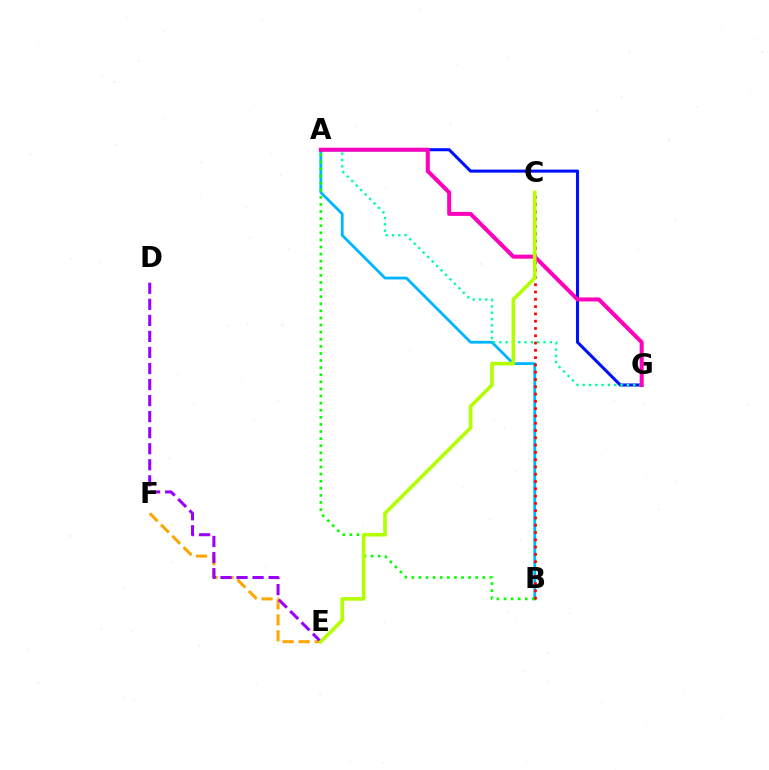{('A', 'B'): [{'color': '#00b5ff', 'line_style': 'solid', 'thickness': 2.01}, {'color': '#08ff00', 'line_style': 'dotted', 'thickness': 1.93}], ('A', 'G'): [{'color': '#0010ff', 'line_style': 'solid', 'thickness': 2.2}, {'color': '#00ff9d', 'line_style': 'dotted', 'thickness': 1.71}, {'color': '#ff00bd', 'line_style': 'solid', 'thickness': 2.88}], ('B', 'C'): [{'color': '#ff0000', 'line_style': 'dotted', 'thickness': 1.98}], ('E', 'F'): [{'color': '#ffa500', 'line_style': 'dashed', 'thickness': 2.17}], ('D', 'E'): [{'color': '#9b00ff', 'line_style': 'dashed', 'thickness': 2.18}], ('C', 'E'): [{'color': '#b3ff00', 'line_style': 'solid', 'thickness': 2.59}]}